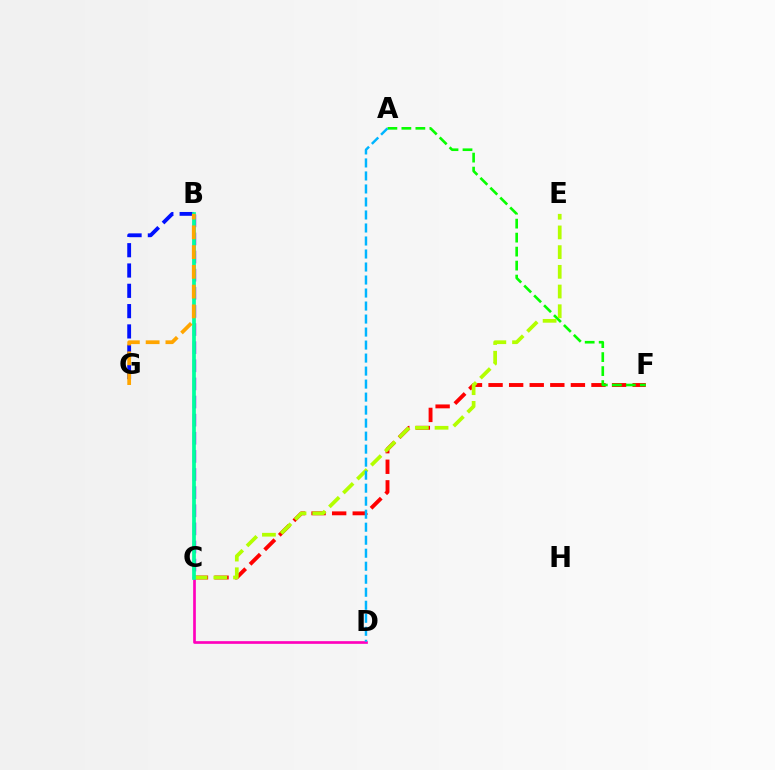{('B', 'C'): [{'color': '#9b00ff', 'line_style': 'dashed', 'thickness': 2.46}, {'color': '#00ff9d', 'line_style': 'solid', 'thickness': 2.69}], ('C', 'F'): [{'color': '#ff0000', 'line_style': 'dashed', 'thickness': 2.8}], ('B', 'G'): [{'color': '#0010ff', 'line_style': 'dashed', 'thickness': 2.76}, {'color': '#ffa500', 'line_style': 'dashed', 'thickness': 2.69}], ('A', 'F'): [{'color': '#08ff00', 'line_style': 'dashed', 'thickness': 1.9}], ('C', 'D'): [{'color': '#ff00bd', 'line_style': 'solid', 'thickness': 1.93}], ('C', 'E'): [{'color': '#b3ff00', 'line_style': 'dashed', 'thickness': 2.68}], ('A', 'D'): [{'color': '#00b5ff', 'line_style': 'dashed', 'thickness': 1.77}]}